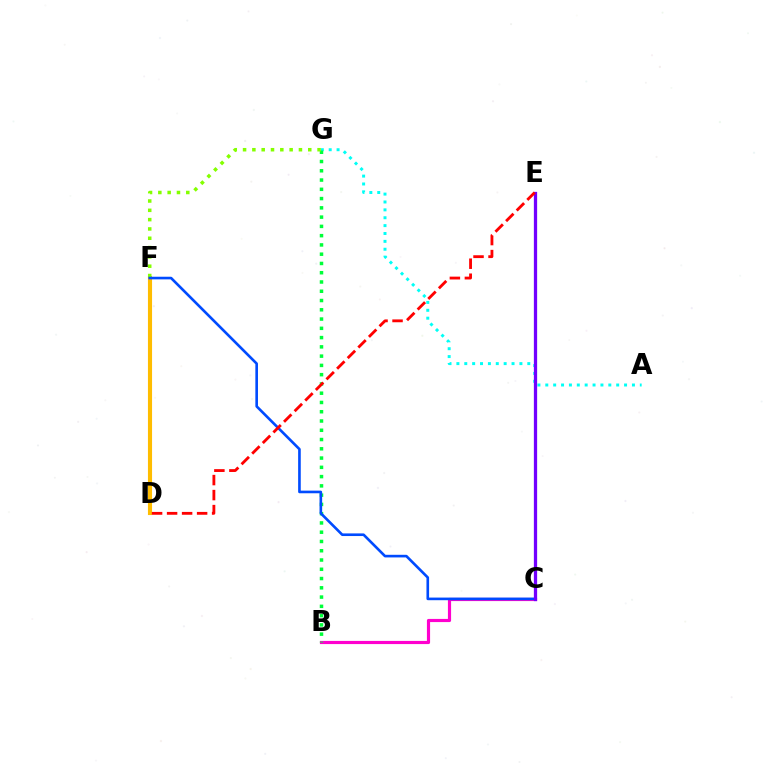{('A', 'G'): [{'color': '#00fff6', 'line_style': 'dotted', 'thickness': 2.14}], ('B', 'C'): [{'color': '#ff00cf', 'line_style': 'solid', 'thickness': 2.28}], ('B', 'G'): [{'color': '#00ff39', 'line_style': 'dotted', 'thickness': 2.52}], ('D', 'F'): [{'color': '#ffbd00', 'line_style': 'solid', 'thickness': 2.96}], ('F', 'G'): [{'color': '#84ff00', 'line_style': 'dotted', 'thickness': 2.53}], ('C', 'F'): [{'color': '#004bff', 'line_style': 'solid', 'thickness': 1.89}], ('C', 'E'): [{'color': '#7200ff', 'line_style': 'solid', 'thickness': 2.35}], ('D', 'E'): [{'color': '#ff0000', 'line_style': 'dashed', 'thickness': 2.04}]}